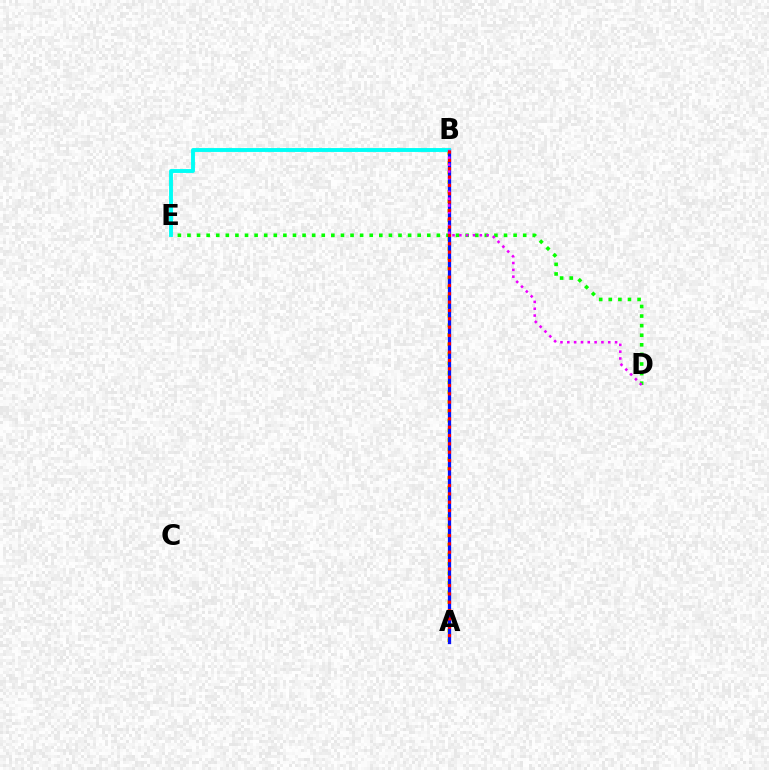{('A', 'B'): [{'color': '#fcf500', 'line_style': 'dotted', 'thickness': 2.59}, {'color': '#0010ff', 'line_style': 'solid', 'thickness': 2.36}, {'color': '#ff0000', 'line_style': 'dotted', 'thickness': 2.27}], ('D', 'E'): [{'color': '#08ff00', 'line_style': 'dotted', 'thickness': 2.61}], ('B', 'E'): [{'color': '#00fff6', 'line_style': 'solid', 'thickness': 2.8}], ('B', 'D'): [{'color': '#ee00ff', 'line_style': 'dotted', 'thickness': 1.85}]}